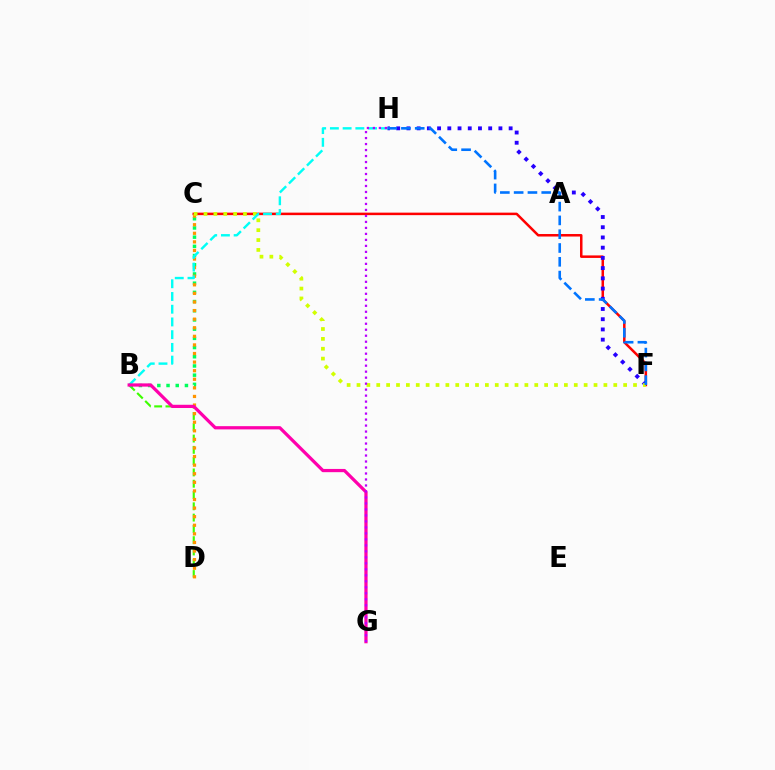{('C', 'F'): [{'color': '#ff0000', 'line_style': 'solid', 'thickness': 1.8}, {'color': '#d1ff00', 'line_style': 'dotted', 'thickness': 2.68}], ('F', 'H'): [{'color': '#2500ff', 'line_style': 'dotted', 'thickness': 2.78}, {'color': '#0074ff', 'line_style': 'dashed', 'thickness': 1.87}], ('B', 'D'): [{'color': '#3dff00', 'line_style': 'dashed', 'thickness': 1.53}], ('B', 'C'): [{'color': '#00ff5c', 'line_style': 'dotted', 'thickness': 2.5}], ('C', 'D'): [{'color': '#ff9400', 'line_style': 'dotted', 'thickness': 2.33}], ('B', 'H'): [{'color': '#00fff6', 'line_style': 'dashed', 'thickness': 1.73}], ('B', 'G'): [{'color': '#ff00ac', 'line_style': 'solid', 'thickness': 2.33}], ('G', 'H'): [{'color': '#b900ff', 'line_style': 'dotted', 'thickness': 1.63}]}